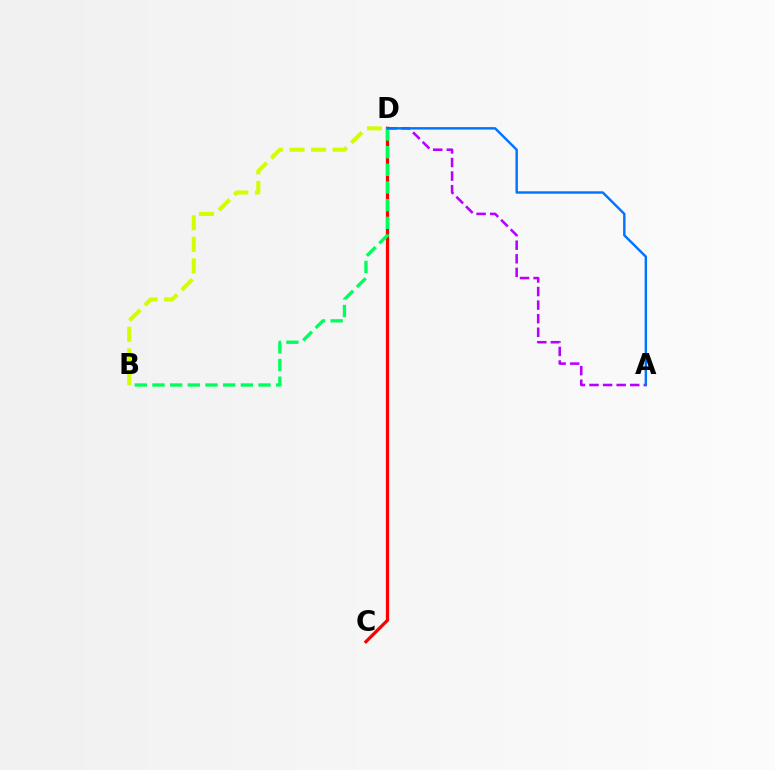{('A', 'D'): [{'color': '#b900ff', 'line_style': 'dashed', 'thickness': 1.84}, {'color': '#0074ff', 'line_style': 'solid', 'thickness': 1.75}], ('C', 'D'): [{'color': '#ff0000', 'line_style': 'solid', 'thickness': 2.34}], ('B', 'D'): [{'color': '#00ff5c', 'line_style': 'dashed', 'thickness': 2.4}, {'color': '#d1ff00', 'line_style': 'dashed', 'thickness': 2.93}]}